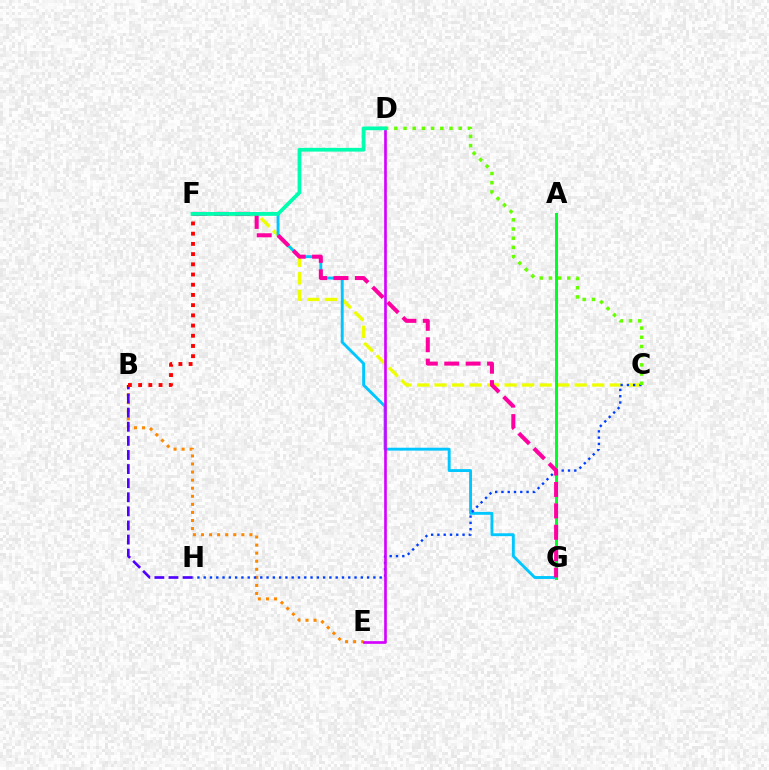{('C', 'F'): [{'color': '#eeff00', 'line_style': 'dashed', 'thickness': 2.38}], ('F', 'G'): [{'color': '#00c7ff', 'line_style': 'solid', 'thickness': 2.08}, {'color': '#ff00a0', 'line_style': 'dashed', 'thickness': 2.91}], ('A', 'G'): [{'color': '#00ff27', 'line_style': 'solid', 'thickness': 2.16}], ('B', 'E'): [{'color': '#ff8800', 'line_style': 'dotted', 'thickness': 2.19}], ('C', 'H'): [{'color': '#003fff', 'line_style': 'dotted', 'thickness': 1.71}], ('D', 'E'): [{'color': '#d600ff', 'line_style': 'solid', 'thickness': 1.91}], ('B', 'H'): [{'color': '#4f00ff', 'line_style': 'dashed', 'thickness': 1.92}], ('C', 'D'): [{'color': '#66ff00', 'line_style': 'dotted', 'thickness': 2.5}], ('B', 'F'): [{'color': '#ff0000', 'line_style': 'dotted', 'thickness': 2.77}], ('D', 'F'): [{'color': '#00ffaf', 'line_style': 'solid', 'thickness': 2.69}]}